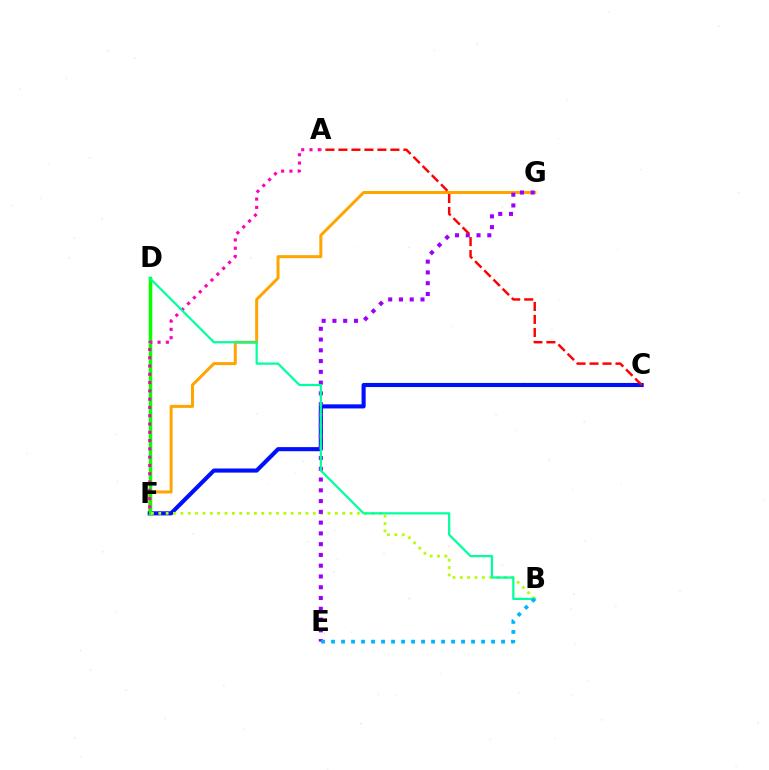{('F', 'G'): [{'color': '#ffa500', 'line_style': 'solid', 'thickness': 2.17}], ('C', 'F'): [{'color': '#0010ff', 'line_style': 'solid', 'thickness': 2.95}], ('D', 'F'): [{'color': '#08ff00', 'line_style': 'solid', 'thickness': 2.52}], ('B', 'F'): [{'color': '#b3ff00', 'line_style': 'dotted', 'thickness': 2.0}], ('E', 'G'): [{'color': '#9b00ff', 'line_style': 'dotted', 'thickness': 2.93}], ('A', 'F'): [{'color': '#ff00bd', 'line_style': 'dotted', 'thickness': 2.25}], ('B', 'D'): [{'color': '#00ff9d', 'line_style': 'solid', 'thickness': 1.6}], ('B', 'E'): [{'color': '#00b5ff', 'line_style': 'dotted', 'thickness': 2.72}], ('A', 'C'): [{'color': '#ff0000', 'line_style': 'dashed', 'thickness': 1.77}]}